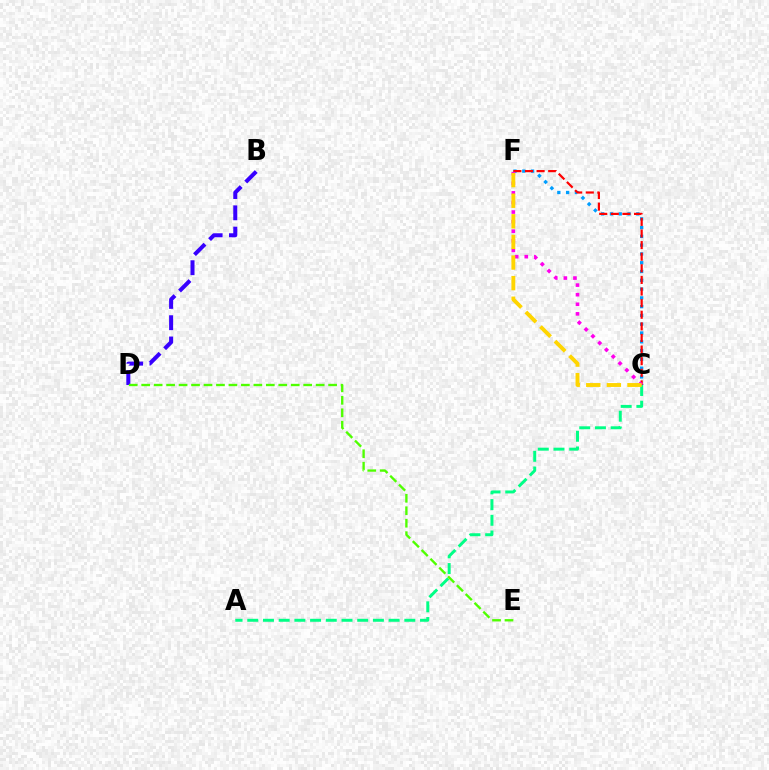{('A', 'C'): [{'color': '#00ff86', 'line_style': 'dashed', 'thickness': 2.13}], ('B', 'D'): [{'color': '#3700ff', 'line_style': 'dashed', 'thickness': 2.89}], ('C', 'F'): [{'color': '#009eff', 'line_style': 'dotted', 'thickness': 2.39}, {'color': '#ff0000', 'line_style': 'dashed', 'thickness': 1.58}, {'color': '#ff00ed', 'line_style': 'dotted', 'thickness': 2.61}, {'color': '#ffd500', 'line_style': 'dashed', 'thickness': 2.8}], ('D', 'E'): [{'color': '#4fff00', 'line_style': 'dashed', 'thickness': 1.69}]}